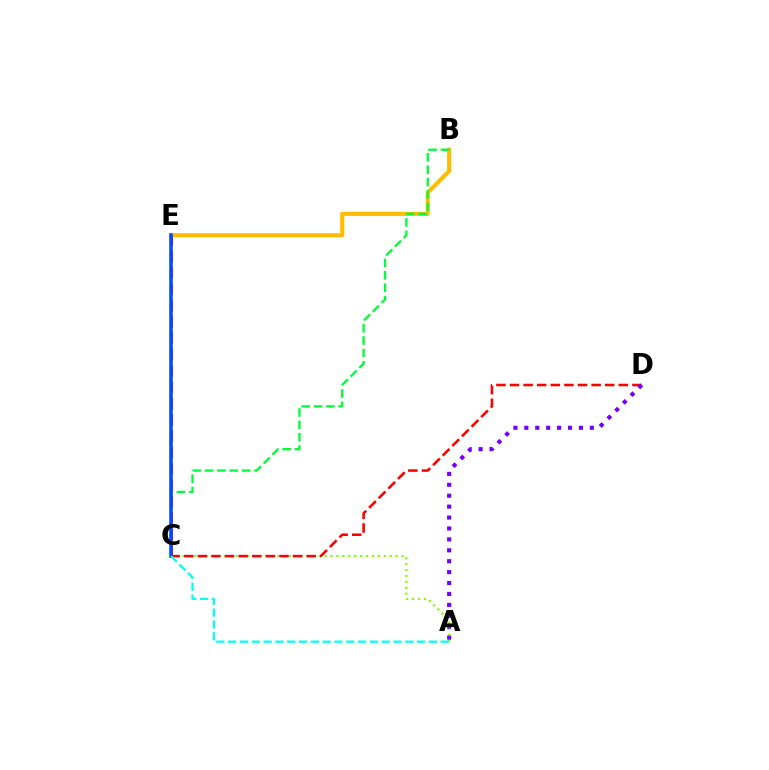{('B', 'E'): [{'color': '#ffbd00', 'line_style': 'solid', 'thickness': 2.95}], ('B', 'C'): [{'color': '#00ff39', 'line_style': 'dashed', 'thickness': 1.68}], ('C', 'E'): [{'color': '#ff00cf', 'line_style': 'dashed', 'thickness': 2.22}, {'color': '#004bff', 'line_style': 'solid', 'thickness': 2.55}], ('A', 'C'): [{'color': '#84ff00', 'line_style': 'dotted', 'thickness': 1.61}, {'color': '#00fff6', 'line_style': 'dashed', 'thickness': 1.6}], ('C', 'D'): [{'color': '#ff0000', 'line_style': 'dashed', 'thickness': 1.85}], ('A', 'D'): [{'color': '#7200ff', 'line_style': 'dotted', 'thickness': 2.97}]}